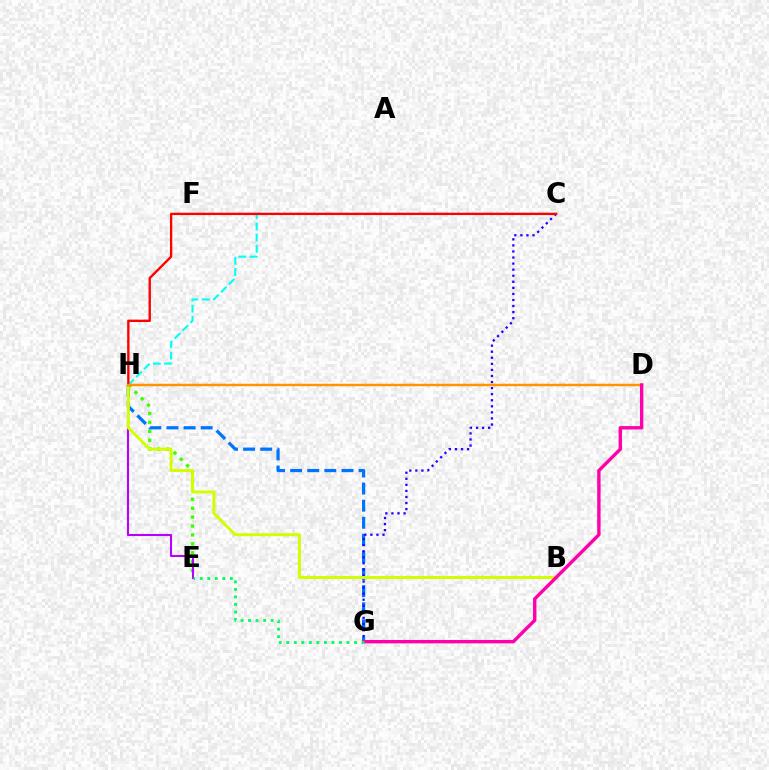{('E', 'H'): [{'color': '#3dff00', 'line_style': 'dotted', 'thickness': 2.42}, {'color': '#b900ff', 'line_style': 'solid', 'thickness': 1.5}], ('G', 'H'): [{'color': '#0074ff', 'line_style': 'dashed', 'thickness': 2.32}], ('C', 'G'): [{'color': '#2500ff', 'line_style': 'dotted', 'thickness': 1.65}], ('C', 'H'): [{'color': '#00fff6', 'line_style': 'dashed', 'thickness': 1.52}, {'color': '#ff0000', 'line_style': 'solid', 'thickness': 1.69}], ('B', 'H'): [{'color': '#d1ff00', 'line_style': 'solid', 'thickness': 2.13}], ('D', 'H'): [{'color': '#ff9400', 'line_style': 'solid', 'thickness': 1.77}], ('D', 'G'): [{'color': '#ff00ac', 'line_style': 'solid', 'thickness': 2.44}], ('E', 'G'): [{'color': '#00ff5c', 'line_style': 'dotted', 'thickness': 2.05}]}